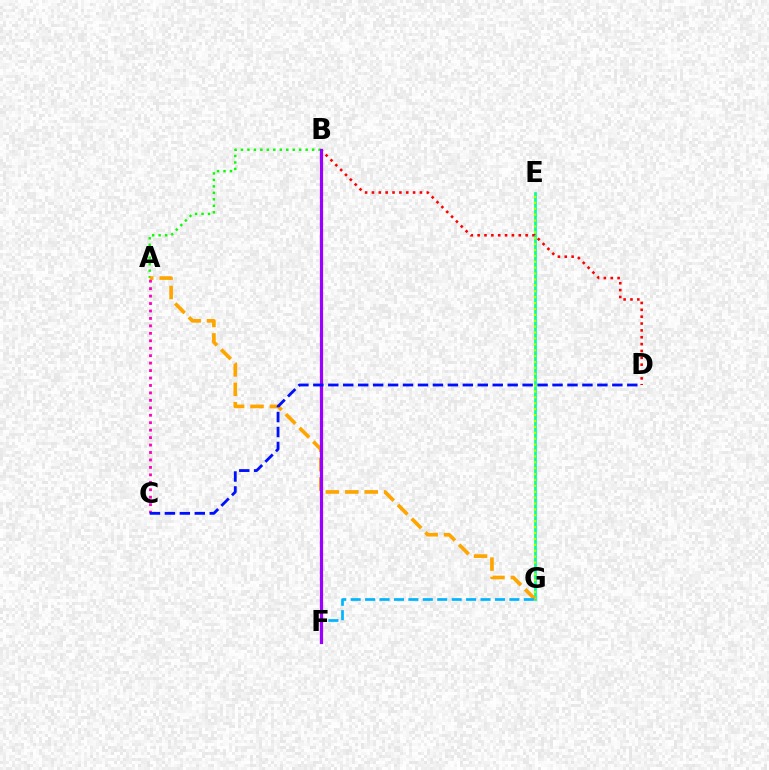{('E', 'G'): [{'color': '#00ff9d', 'line_style': 'solid', 'thickness': 1.97}, {'color': '#b3ff00', 'line_style': 'dotted', 'thickness': 1.6}], ('A', 'B'): [{'color': '#08ff00', 'line_style': 'dotted', 'thickness': 1.76}], ('A', 'G'): [{'color': '#ffa500', 'line_style': 'dashed', 'thickness': 2.64}], ('B', 'D'): [{'color': '#ff0000', 'line_style': 'dotted', 'thickness': 1.86}], ('A', 'C'): [{'color': '#ff00bd', 'line_style': 'dotted', 'thickness': 2.02}], ('F', 'G'): [{'color': '#00b5ff', 'line_style': 'dashed', 'thickness': 1.96}], ('B', 'F'): [{'color': '#9b00ff', 'line_style': 'solid', 'thickness': 2.31}], ('C', 'D'): [{'color': '#0010ff', 'line_style': 'dashed', 'thickness': 2.03}]}